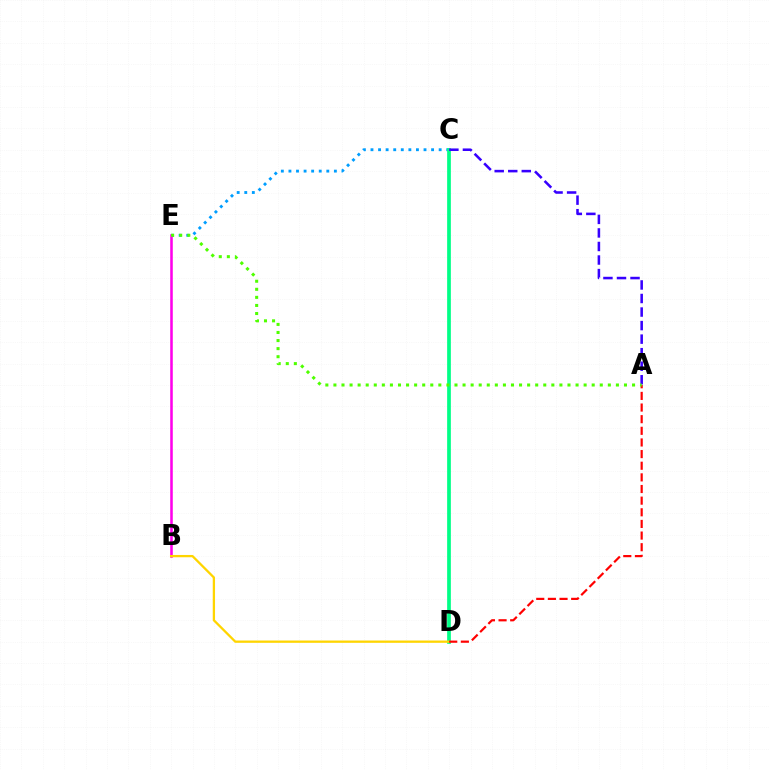{('C', 'E'): [{'color': '#009eff', 'line_style': 'dotted', 'thickness': 2.06}], ('B', 'E'): [{'color': '#ff00ed', 'line_style': 'solid', 'thickness': 1.84}], ('C', 'D'): [{'color': '#00ff86', 'line_style': 'solid', 'thickness': 2.67}], ('B', 'D'): [{'color': '#ffd500', 'line_style': 'solid', 'thickness': 1.65}], ('A', 'D'): [{'color': '#ff0000', 'line_style': 'dashed', 'thickness': 1.58}], ('A', 'C'): [{'color': '#3700ff', 'line_style': 'dashed', 'thickness': 1.84}], ('A', 'E'): [{'color': '#4fff00', 'line_style': 'dotted', 'thickness': 2.19}]}